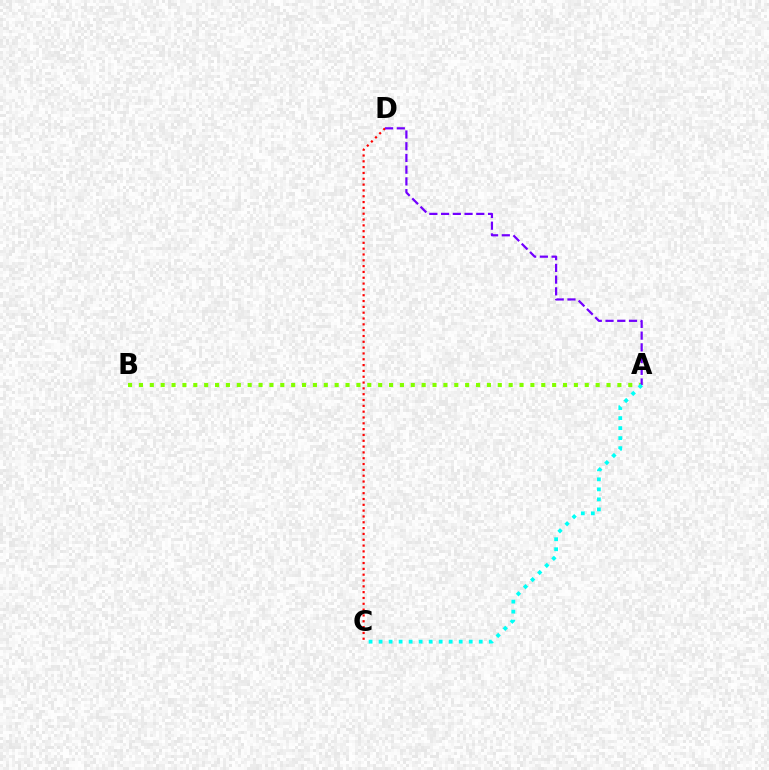{('A', 'B'): [{'color': '#84ff00', 'line_style': 'dotted', 'thickness': 2.95}], ('C', 'D'): [{'color': '#ff0000', 'line_style': 'dotted', 'thickness': 1.58}], ('A', 'D'): [{'color': '#7200ff', 'line_style': 'dashed', 'thickness': 1.59}], ('A', 'C'): [{'color': '#00fff6', 'line_style': 'dotted', 'thickness': 2.72}]}